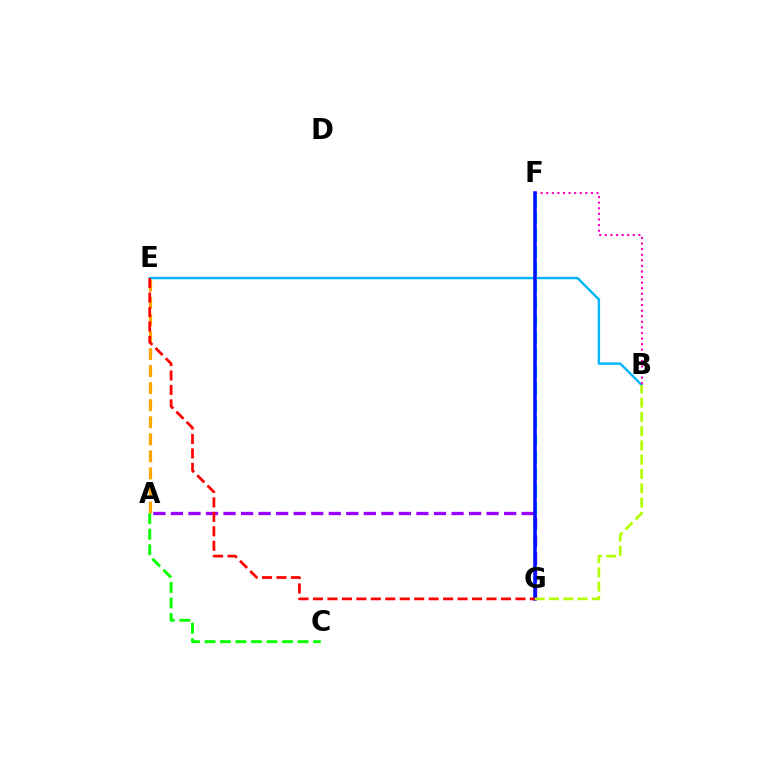{('A', 'E'): [{'color': '#ffa500', 'line_style': 'dashed', 'thickness': 2.32}], ('F', 'G'): [{'color': '#00ff9d', 'line_style': 'dashed', 'thickness': 2.32}, {'color': '#0010ff', 'line_style': 'solid', 'thickness': 2.56}], ('B', 'E'): [{'color': '#00b5ff', 'line_style': 'solid', 'thickness': 1.74}], ('A', 'C'): [{'color': '#08ff00', 'line_style': 'dashed', 'thickness': 2.11}], ('B', 'F'): [{'color': '#ff00bd', 'line_style': 'dotted', 'thickness': 1.52}], ('A', 'G'): [{'color': '#9b00ff', 'line_style': 'dashed', 'thickness': 2.38}], ('B', 'G'): [{'color': '#b3ff00', 'line_style': 'dashed', 'thickness': 1.94}], ('E', 'G'): [{'color': '#ff0000', 'line_style': 'dashed', 'thickness': 1.96}]}